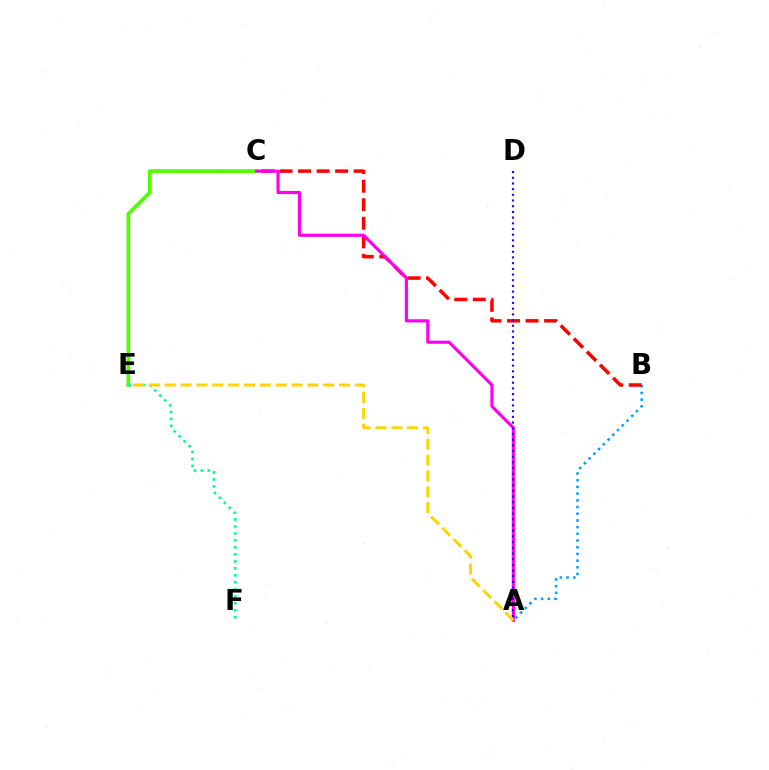{('A', 'B'): [{'color': '#009eff', 'line_style': 'dotted', 'thickness': 1.82}], ('C', 'E'): [{'color': '#4fff00', 'line_style': 'solid', 'thickness': 2.67}], ('B', 'C'): [{'color': '#ff0000', 'line_style': 'dashed', 'thickness': 2.52}], ('A', 'C'): [{'color': '#ff00ed', 'line_style': 'solid', 'thickness': 2.26}], ('E', 'F'): [{'color': '#00ff86', 'line_style': 'dotted', 'thickness': 1.9}], ('A', 'D'): [{'color': '#3700ff', 'line_style': 'dotted', 'thickness': 1.55}], ('A', 'E'): [{'color': '#ffd500', 'line_style': 'dashed', 'thickness': 2.15}]}